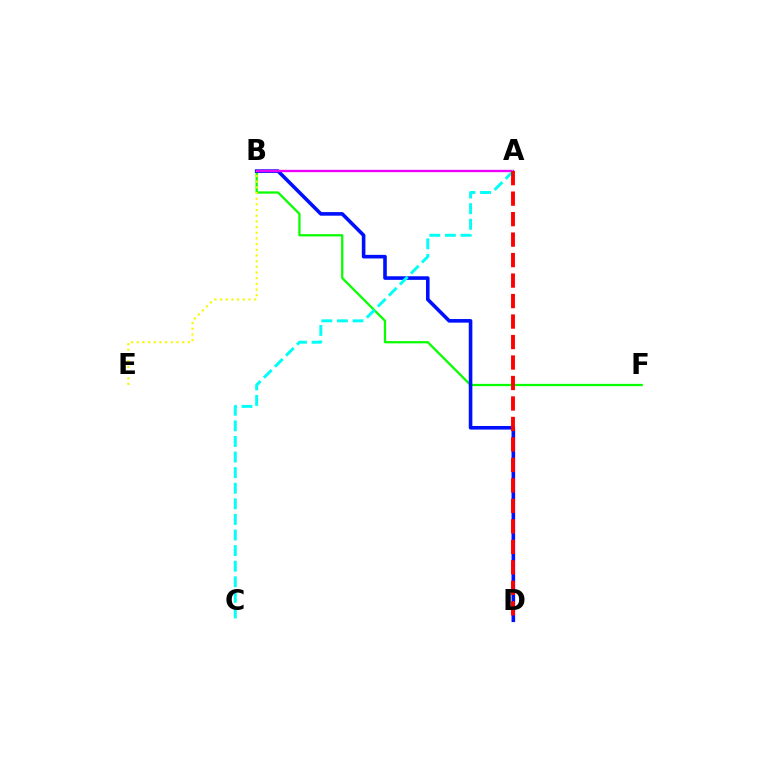{('B', 'F'): [{'color': '#08ff00', 'line_style': 'solid', 'thickness': 1.63}], ('B', 'D'): [{'color': '#0010ff', 'line_style': 'solid', 'thickness': 2.59}], ('A', 'B'): [{'color': '#ee00ff', 'line_style': 'solid', 'thickness': 1.69}], ('A', 'C'): [{'color': '#00fff6', 'line_style': 'dashed', 'thickness': 2.12}], ('B', 'E'): [{'color': '#fcf500', 'line_style': 'dotted', 'thickness': 1.54}], ('A', 'D'): [{'color': '#ff0000', 'line_style': 'dashed', 'thickness': 2.78}]}